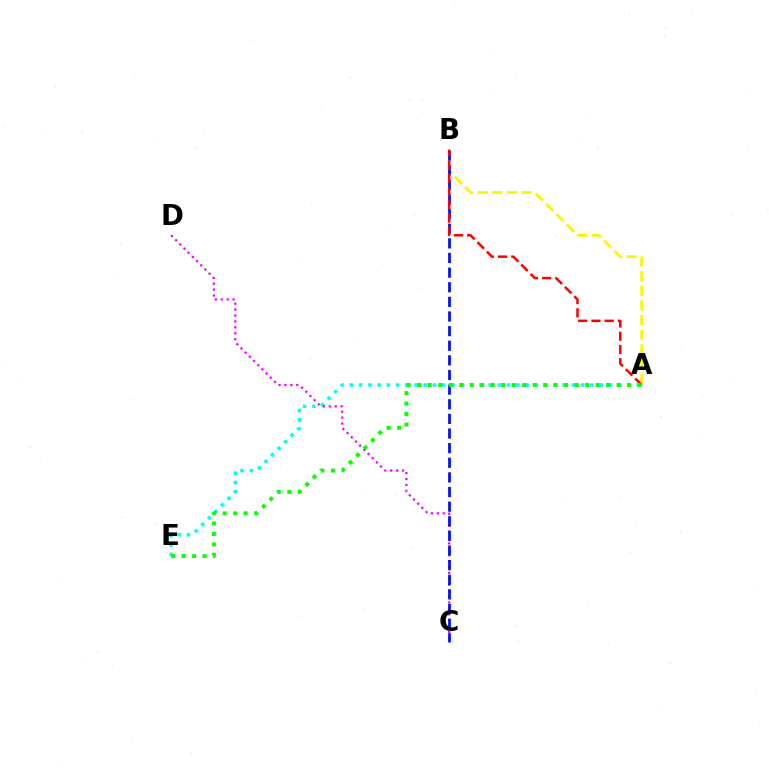{('A', 'E'): [{'color': '#00fff6', 'line_style': 'dotted', 'thickness': 2.51}, {'color': '#08ff00', 'line_style': 'dotted', 'thickness': 2.85}], ('A', 'B'): [{'color': '#fcf500', 'line_style': 'dashed', 'thickness': 1.99}, {'color': '#ff0000', 'line_style': 'dashed', 'thickness': 1.8}], ('C', 'D'): [{'color': '#ee00ff', 'line_style': 'dotted', 'thickness': 1.61}], ('B', 'C'): [{'color': '#0010ff', 'line_style': 'dashed', 'thickness': 1.99}]}